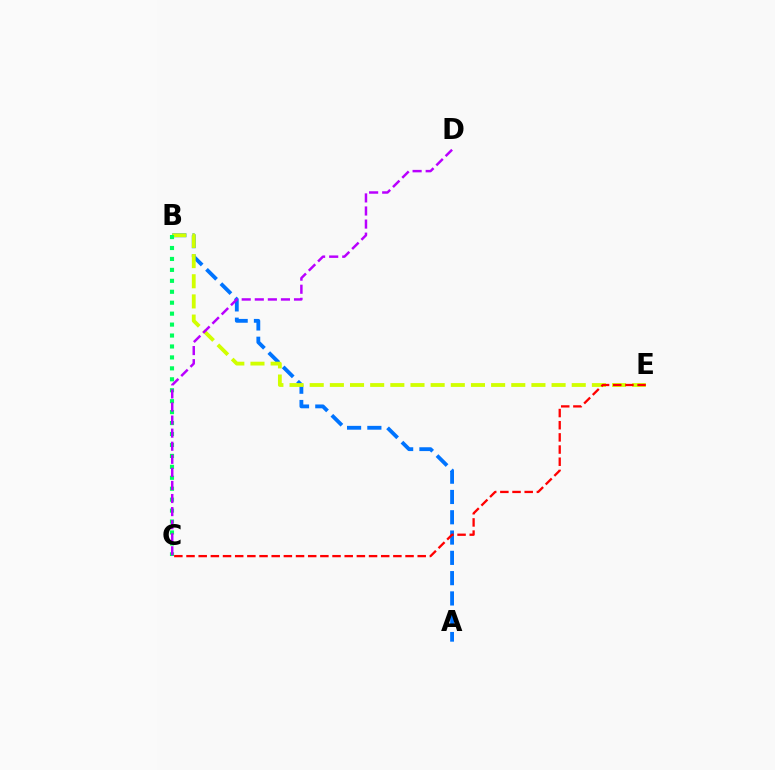{('A', 'B'): [{'color': '#0074ff', 'line_style': 'dashed', 'thickness': 2.76}], ('B', 'E'): [{'color': '#d1ff00', 'line_style': 'dashed', 'thickness': 2.74}], ('B', 'C'): [{'color': '#00ff5c', 'line_style': 'dotted', 'thickness': 2.97}], ('C', 'E'): [{'color': '#ff0000', 'line_style': 'dashed', 'thickness': 1.65}], ('C', 'D'): [{'color': '#b900ff', 'line_style': 'dashed', 'thickness': 1.78}]}